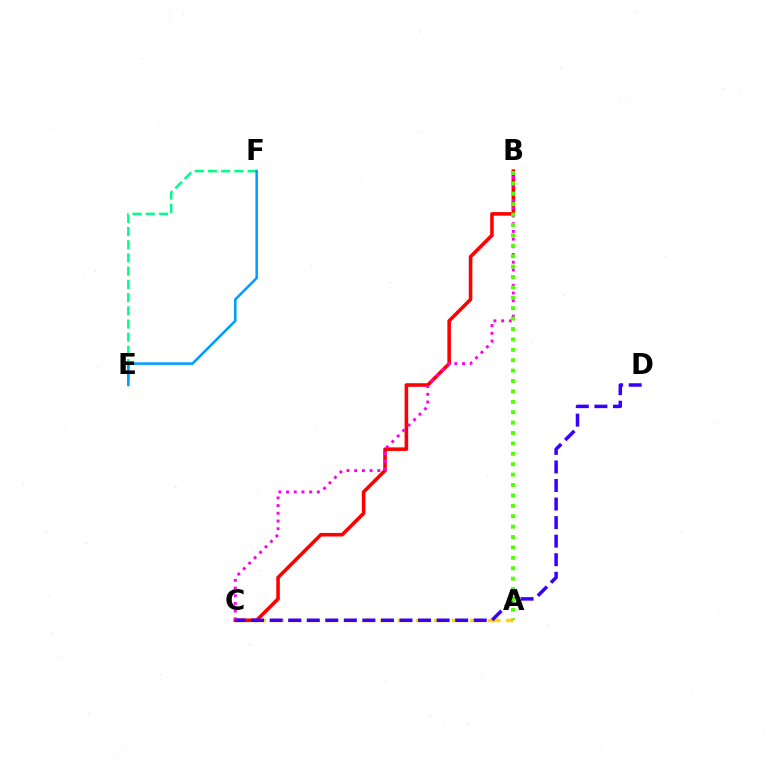{('A', 'C'): [{'color': '#ffd500', 'line_style': 'dashed', 'thickness': 2.45}], ('B', 'C'): [{'color': '#ff0000', 'line_style': 'solid', 'thickness': 2.57}, {'color': '#ff00ed', 'line_style': 'dotted', 'thickness': 2.09}], ('E', 'F'): [{'color': '#00ff86', 'line_style': 'dashed', 'thickness': 1.79}, {'color': '#009eff', 'line_style': 'solid', 'thickness': 1.83}], ('C', 'D'): [{'color': '#3700ff', 'line_style': 'dashed', 'thickness': 2.52}], ('A', 'B'): [{'color': '#4fff00', 'line_style': 'dotted', 'thickness': 2.83}]}